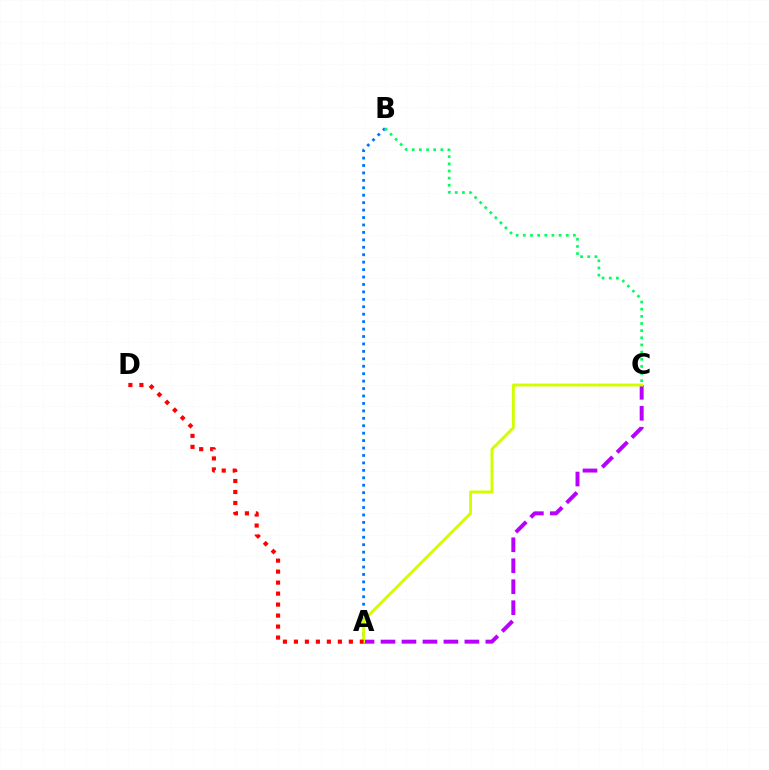{('A', 'B'): [{'color': '#0074ff', 'line_style': 'dotted', 'thickness': 2.02}], ('A', 'C'): [{'color': '#b900ff', 'line_style': 'dashed', 'thickness': 2.85}, {'color': '#d1ff00', 'line_style': 'solid', 'thickness': 2.09}], ('B', 'C'): [{'color': '#00ff5c', 'line_style': 'dotted', 'thickness': 1.94}], ('A', 'D'): [{'color': '#ff0000', 'line_style': 'dotted', 'thickness': 2.99}]}